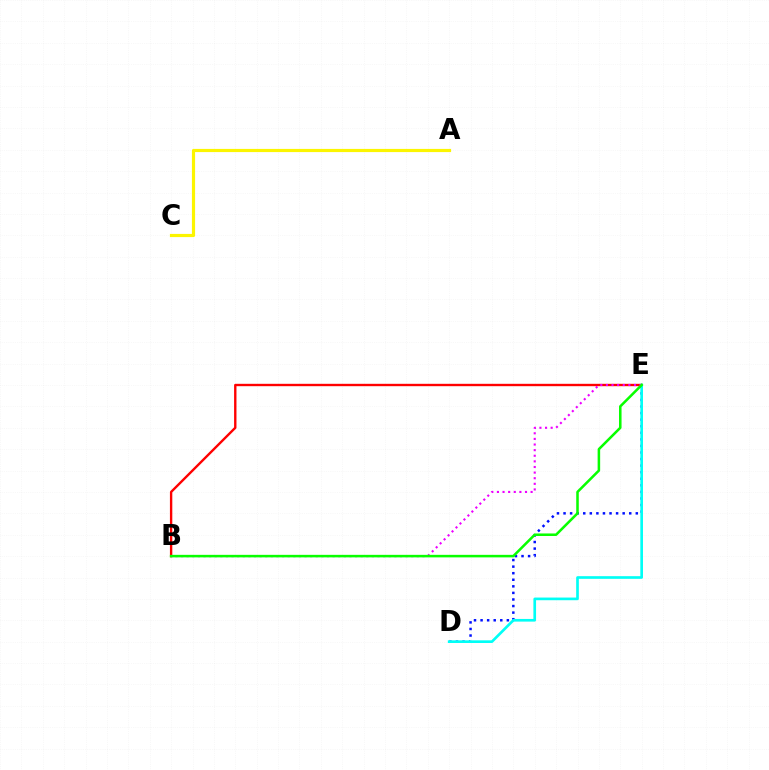{('D', 'E'): [{'color': '#0010ff', 'line_style': 'dotted', 'thickness': 1.78}, {'color': '#00fff6', 'line_style': 'solid', 'thickness': 1.92}], ('B', 'E'): [{'color': '#ff0000', 'line_style': 'solid', 'thickness': 1.71}, {'color': '#ee00ff', 'line_style': 'dotted', 'thickness': 1.53}, {'color': '#08ff00', 'line_style': 'solid', 'thickness': 1.83}], ('A', 'C'): [{'color': '#fcf500', 'line_style': 'solid', 'thickness': 2.29}]}